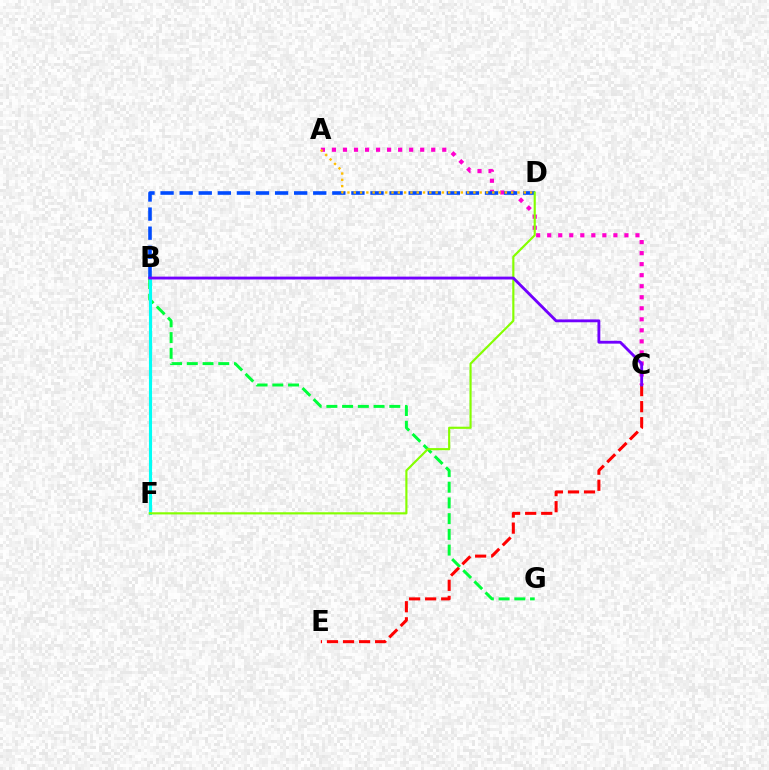{('A', 'C'): [{'color': '#ff00cf', 'line_style': 'dotted', 'thickness': 3.0}], ('B', 'G'): [{'color': '#00ff39', 'line_style': 'dashed', 'thickness': 2.14}], ('B', 'F'): [{'color': '#00fff6', 'line_style': 'solid', 'thickness': 2.25}], ('B', 'D'): [{'color': '#004bff', 'line_style': 'dashed', 'thickness': 2.59}], ('C', 'E'): [{'color': '#ff0000', 'line_style': 'dashed', 'thickness': 2.18}], ('A', 'D'): [{'color': '#ffbd00', 'line_style': 'dotted', 'thickness': 1.71}], ('D', 'F'): [{'color': '#84ff00', 'line_style': 'solid', 'thickness': 1.55}], ('B', 'C'): [{'color': '#7200ff', 'line_style': 'solid', 'thickness': 2.05}]}